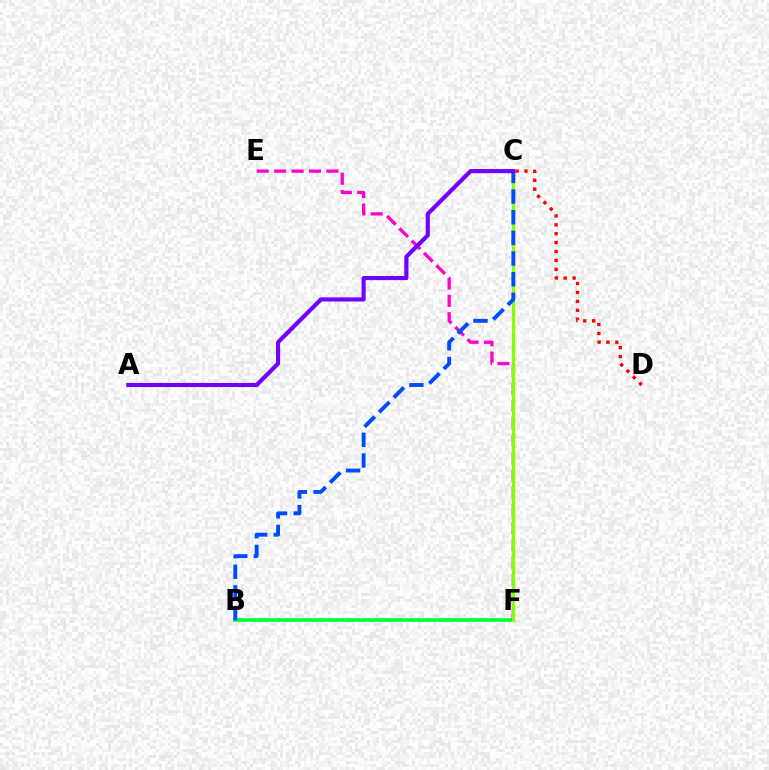{('C', 'F'): [{'color': '#00fff6', 'line_style': 'solid', 'thickness': 1.89}, {'color': '#ffbd00', 'line_style': 'dashed', 'thickness': 2.31}, {'color': '#84ff00', 'line_style': 'solid', 'thickness': 2.25}], ('B', 'F'): [{'color': '#00ff39', 'line_style': 'solid', 'thickness': 2.68}], ('E', 'F'): [{'color': '#ff00cf', 'line_style': 'dashed', 'thickness': 2.37}], ('C', 'D'): [{'color': '#ff0000', 'line_style': 'dotted', 'thickness': 2.42}], ('B', 'C'): [{'color': '#004bff', 'line_style': 'dashed', 'thickness': 2.8}], ('A', 'C'): [{'color': '#7200ff', 'line_style': 'solid', 'thickness': 2.97}]}